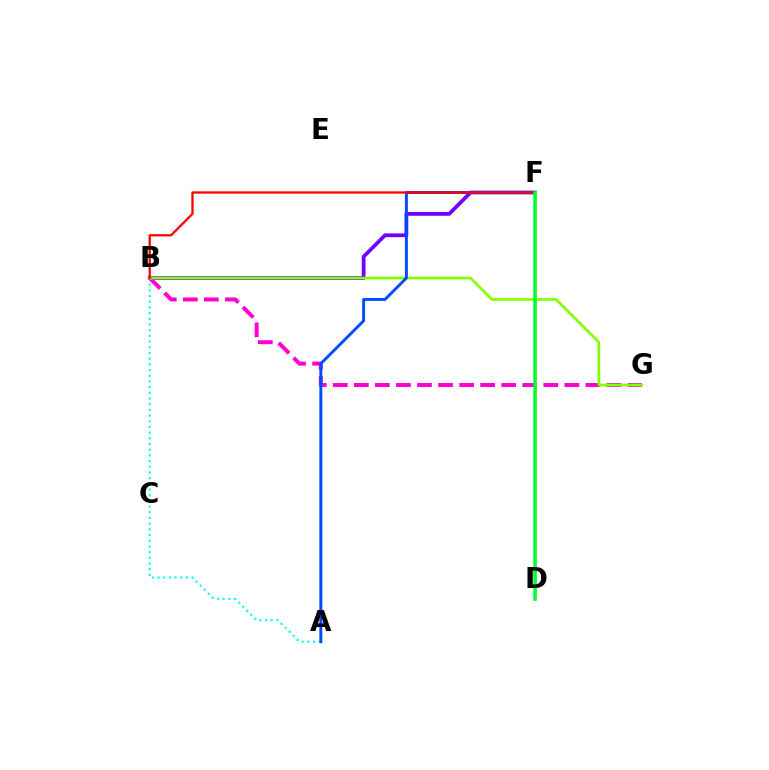{('B', 'F'): [{'color': '#7200ff', 'line_style': 'solid', 'thickness': 2.7}, {'color': '#ff0000', 'line_style': 'solid', 'thickness': 1.65}], ('B', 'G'): [{'color': '#ff00cf', 'line_style': 'dashed', 'thickness': 2.86}, {'color': '#84ff00', 'line_style': 'solid', 'thickness': 1.94}], ('A', 'B'): [{'color': '#00fff6', 'line_style': 'dotted', 'thickness': 1.55}], ('A', 'F'): [{'color': '#004bff', 'line_style': 'solid', 'thickness': 2.11}], ('D', 'F'): [{'color': '#ffbd00', 'line_style': 'solid', 'thickness': 1.8}, {'color': '#00ff39', 'line_style': 'solid', 'thickness': 2.53}]}